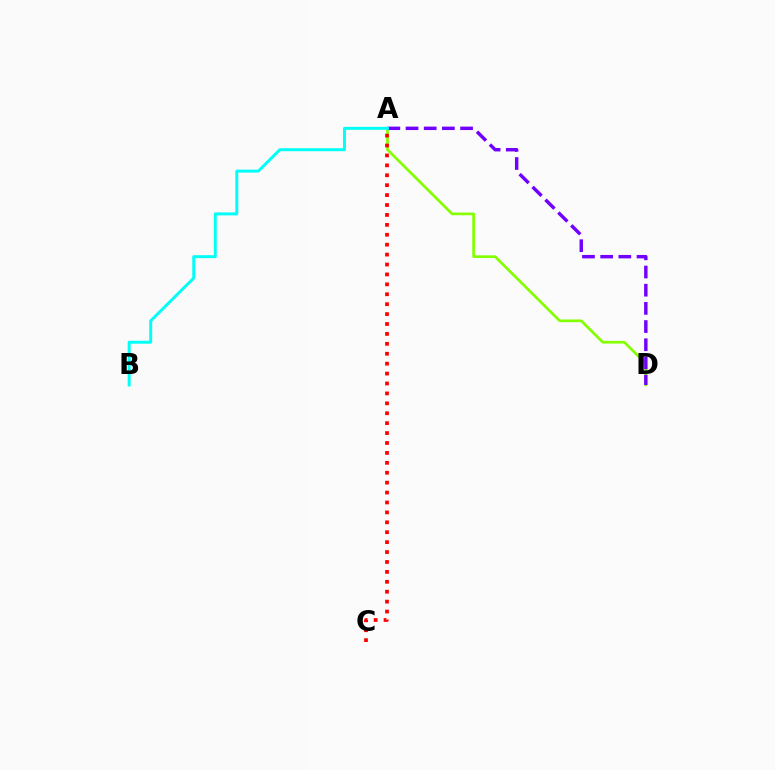{('A', 'D'): [{'color': '#84ff00', 'line_style': 'solid', 'thickness': 1.94}, {'color': '#7200ff', 'line_style': 'dashed', 'thickness': 2.47}], ('A', 'C'): [{'color': '#ff0000', 'line_style': 'dotted', 'thickness': 2.69}], ('A', 'B'): [{'color': '#00fff6', 'line_style': 'solid', 'thickness': 2.14}]}